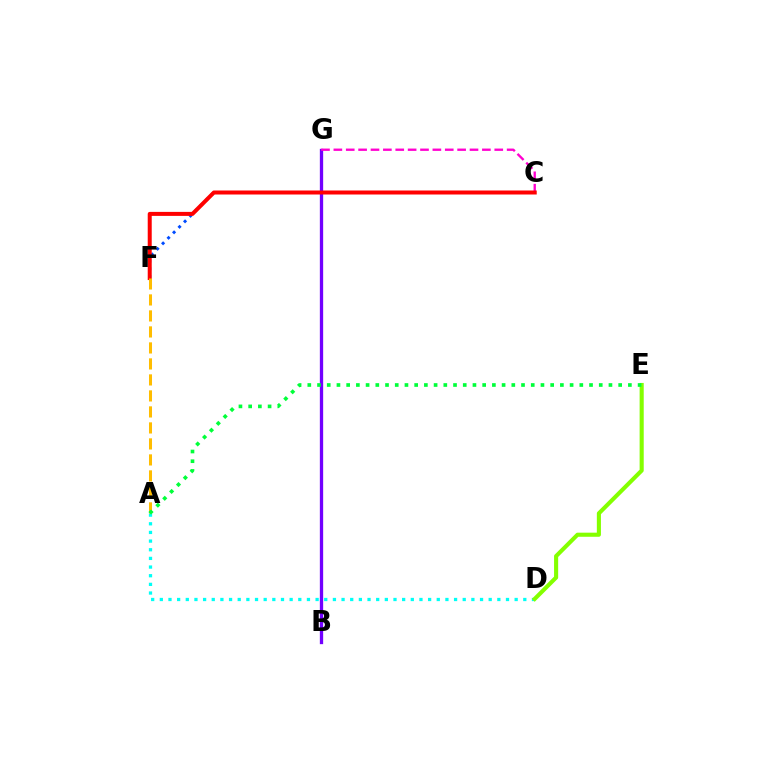{('A', 'D'): [{'color': '#00fff6', 'line_style': 'dotted', 'thickness': 2.35}], ('B', 'G'): [{'color': '#7200ff', 'line_style': 'solid', 'thickness': 2.38}], ('C', 'G'): [{'color': '#ff00cf', 'line_style': 'dashed', 'thickness': 1.68}], ('C', 'F'): [{'color': '#004bff', 'line_style': 'dotted', 'thickness': 2.11}, {'color': '#ff0000', 'line_style': 'solid', 'thickness': 2.88}], ('A', 'F'): [{'color': '#ffbd00', 'line_style': 'dashed', 'thickness': 2.17}], ('D', 'E'): [{'color': '#84ff00', 'line_style': 'solid', 'thickness': 2.95}], ('A', 'E'): [{'color': '#00ff39', 'line_style': 'dotted', 'thickness': 2.64}]}